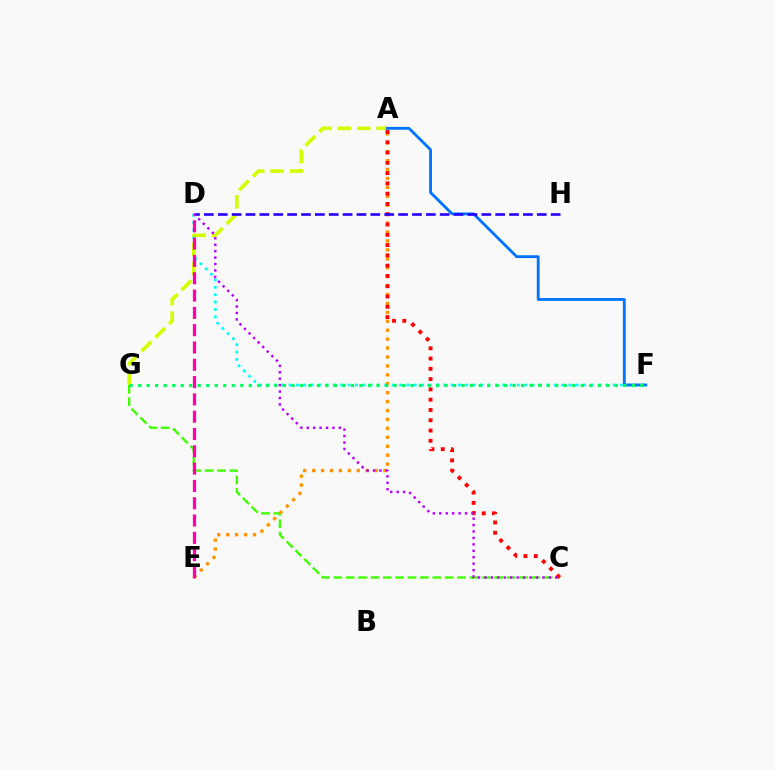{('D', 'F'): [{'color': '#00fff6', 'line_style': 'dotted', 'thickness': 2.0}], ('A', 'G'): [{'color': '#d1ff00', 'line_style': 'dashed', 'thickness': 2.65}], ('C', 'G'): [{'color': '#3dff00', 'line_style': 'dashed', 'thickness': 1.68}], ('A', 'F'): [{'color': '#0074ff', 'line_style': 'solid', 'thickness': 2.03}], ('A', 'E'): [{'color': '#ff9400', 'line_style': 'dotted', 'thickness': 2.43}], ('A', 'C'): [{'color': '#ff0000', 'line_style': 'dotted', 'thickness': 2.79}], ('F', 'G'): [{'color': '#00ff5c', 'line_style': 'dotted', 'thickness': 2.31}], ('D', 'H'): [{'color': '#2500ff', 'line_style': 'dashed', 'thickness': 1.88}], ('C', 'D'): [{'color': '#b900ff', 'line_style': 'dotted', 'thickness': 1.75}], ('D', 'E'): [{'color': '#ff00ac', 'line_style': 'dashed', 'thickness': 2.35}]}